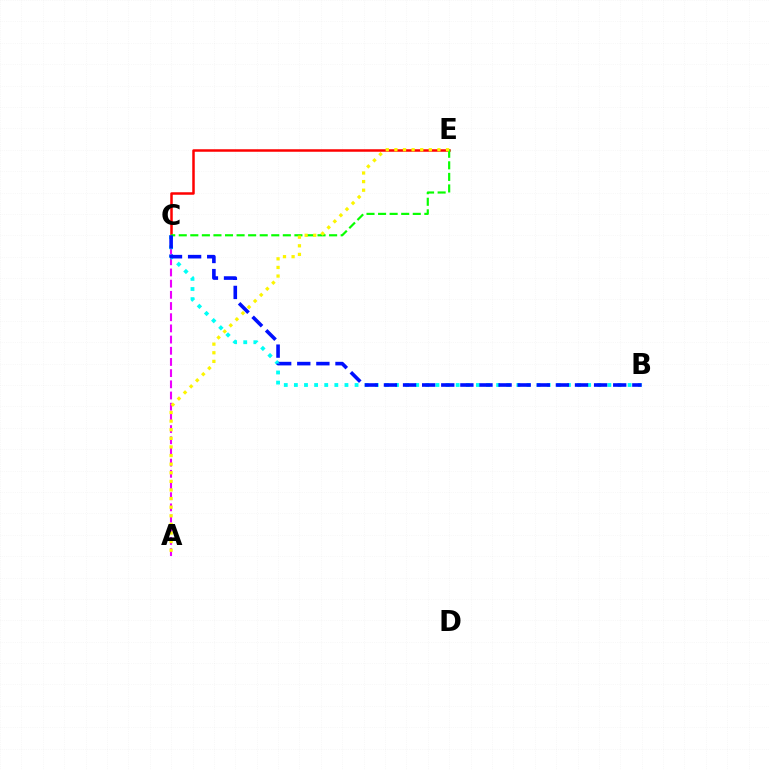{('A', 'C'): [{'color': '#ee00ff', 'line_style': 'dashed', 'thickness': 1.52}], ('C', 'E'): [{'color': '#ff0000', 'line_style': 'solid', 'thickness': 1.8}, {'color': '#08ff00', 'line_style': 'dashed', 'thickness': 1.57}], ('B', 'C'): [{'color': '#00fff6', 'line_style': 'dotted', 'thickness': 2.75}, {'color': '#0010ff', 'line_style': 'dashed', 'thickness': 2.6}], ('A', 'E'): [{'color': '#fcf500', 'line_style': 'dotted', 'thickness': 2.34}]}